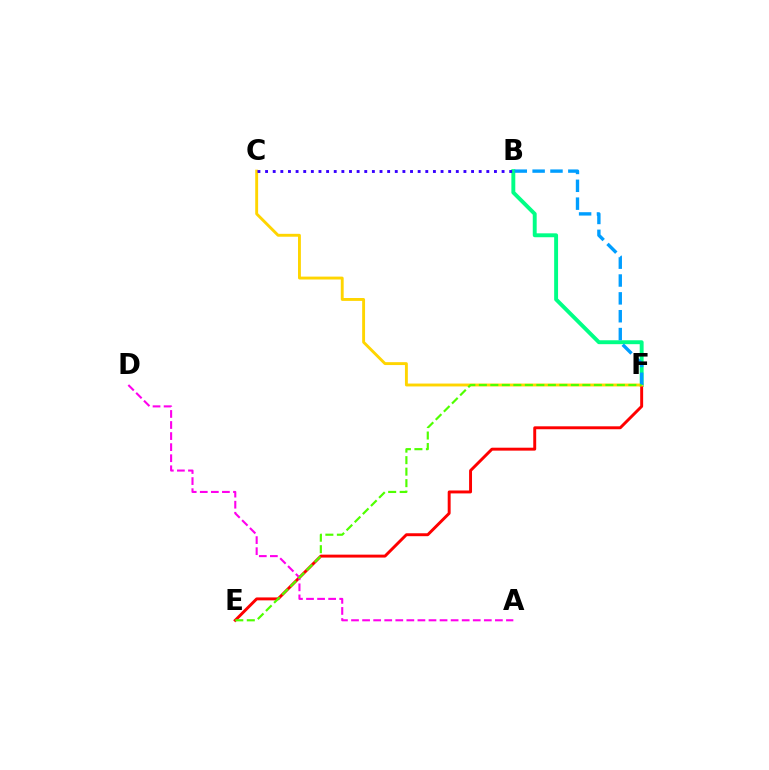{('B', 'F'): [{'color': '#00ff86', 'line_style': 'solid', 'thickness': 2.81}, {'color': '#009eff', 'line_style': 'dashed', 'thickness': 2.43}], ('E', 'F'): [{'color': '#ff0000', 'line_style': 'solid', 'thickness': 2.11}, {'color': '#4fff00', 'line_style': 'dashed', 'thickness': 1.56}], ('C', 'F'): [{'color': '#ffd500', 'line_style': 'solid', 'thickness': 2.08}], ('A', 'D'): [{'color': '#ff00ed', 'line_style': 'dashed', 'thickness': 1.5}], ('B', 'C'): [{'color': '#3700ff', 'line_style': 'dotted', 'thickness': 2.07}]}